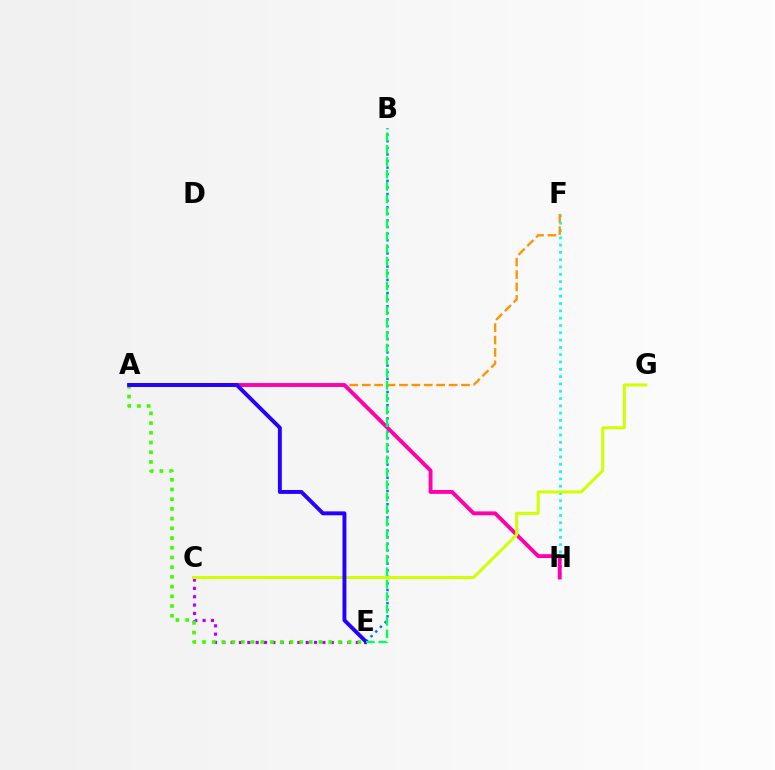{('F', 'H'): [{'color': '#00fff6', 'line_style': 'dotted', 'thickness': 1.98}], ('C', 'E'): [{'color': '#b900ff', 'line_style': 'dotted', 'thickness': 2.27}, {'color': '#ff0000', 'line_style': 'solid', 'thickness': 1.6}], ('B', 'E'): [{'color': '#0074ff', 'line_style': 'dotted', 'thickness': 1.79}, {'color': '#00ff5c', 'line_style': 'dashed', 'thickness': 1.69}], ('A', 'F'): [{'color': '#ff9400', 'line_style': 'dashed', 'thickness': 1.69}], ('A', 'H'): [{'color': '#ff00ac', 'line_style': 'solid', 'thickness': 2.79}], ('C', 'G'): [{'color': '#d1ff00', 'line_style': 'solid', 'thickness': 2.17}], ('A', 'E'): [{'color': '#3dff00', 'line_style': 'dotted', 'thickness': 2.64}, {'color': '#2500ff', 'line_style': 'solid', 'thickness': 2.82}]}